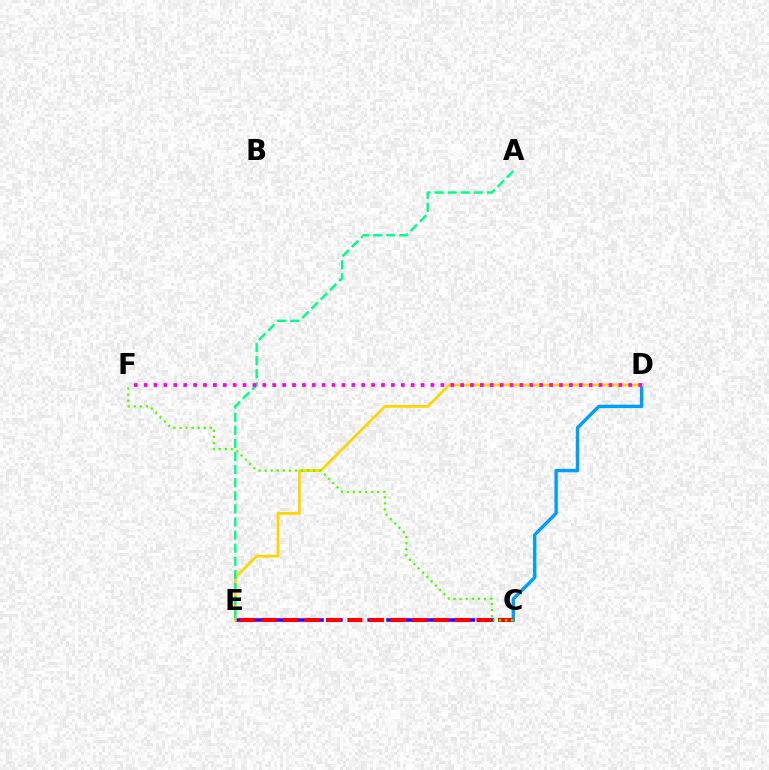{('C', 'E'): [{'color': '#3700ff', 'line_style': 'dashed', 'thickness': 2.57}, {'color': '#ff0000', 'line_style': 'dashed', 'thickness': 2.92}], ('C', 'D'): [{'color': '#009eff', 'line_style': 'solid', 'thickness': 2.45}], ('D', 'E'): [{'color': '#ffd500', 'line_style': 'solid', 'thickness': 1.99}], ('A', 'E'): [{'color': '#00ff86', 'line_style': 'dashed', 'thickness': 1.78}], ('D', 'F'): [{'color': '#ff00ed', 'line_style': 'dotted', 'thickness': 2.69}], ('C', 'F'): [{'color': '#4fff00', 'line_style': 'dotted', 'thickness': 1.65}]}